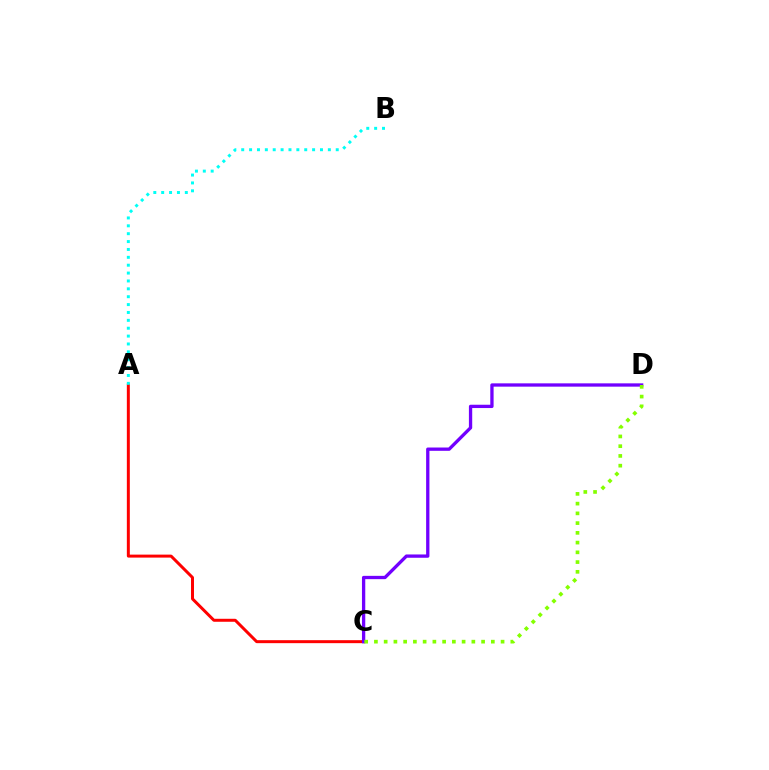{('A', 'C'): [{'color': '#ff0000', 'line_style': 'solid', 'thickness': 2.15}], ('C', 'D'): [{'color': '#7200ff', 'line_style': 'solid', 'thickness': 2.38}, {'color': '#84ff00', 'line_style': 'dotted', 'thickness': 2.65}], ('A', 'B'): [{'color': '#00fff6', 'line_style': 'dotted', 'thickness': 2.14}]}